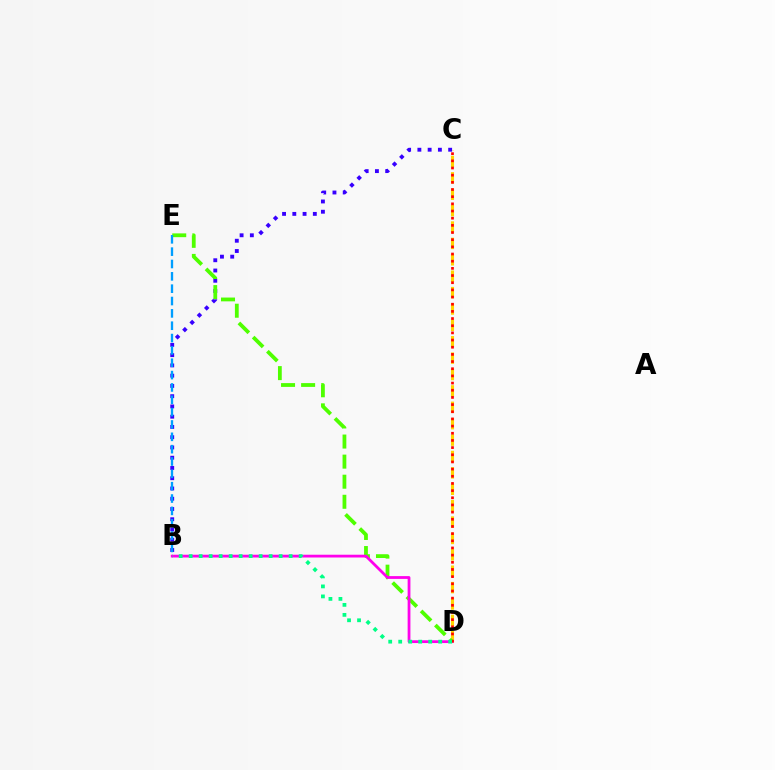{('C', 'D'): [{'color': '#ffd500', 'line_style': 'dashed', 'thickness': 2.23}, {'color': '#ff0000', 'line_style': 'dotted', 'thickness': 1.95}], ('B', 'C'): [{'color': '#3700ff', 'line_style': 'dotted', 'thickness': 2.79}], ('D', 'E'): [{'color': '#4fff00', 'line_style': 'dashed', 'thickness': 2.73}], ('B', 'E'): [{'color': '#009eff', 'line_style': 'dashed', 'thickness': 1.68}], ('B', 'D'): [{'color': '#ff00ed', 'line_style': 'solid', 'thickness': 2.0}, {'color': '#00ff86', 'line_style': 'dotted', 'thickness': 2.72}]}